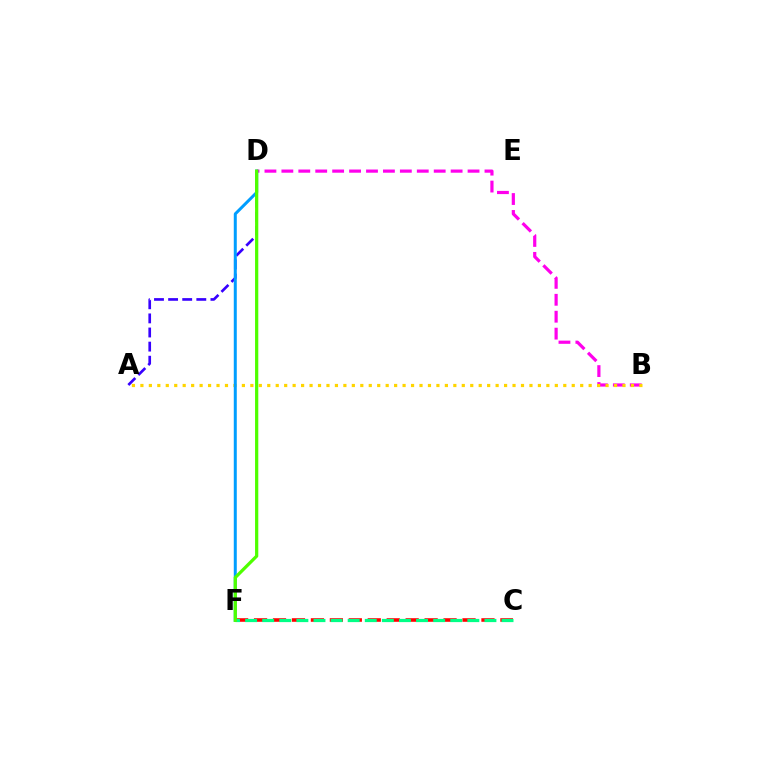{('B', 'D'): [{'color': '#ff00ed', 'line_style': 'dashed', 'thickness': 2.3}], ('A', 'D'): [{'color': '#3700ff', 'line_style': 'dashed', 'thickness': 1.92}], ('C', 'F'): [{'color': '#ff0000', 'line_style': 'dashed', 'thickness': 2.57}, {'color': '#00ff86', 'line_style': 'dashed', 'thickness': 2.32}], ('A', 'B'): [{'color': '#ffd500', 'line_style': 'dotted', 'thickness': 2.3}], ('D', 'F'): [{'color': '#009eff', 'line_style': 'solid', 'thickness': 2.16}, {'color': '#4fff00', 'line_style': 'solid', 'thickness': 2.33}]}